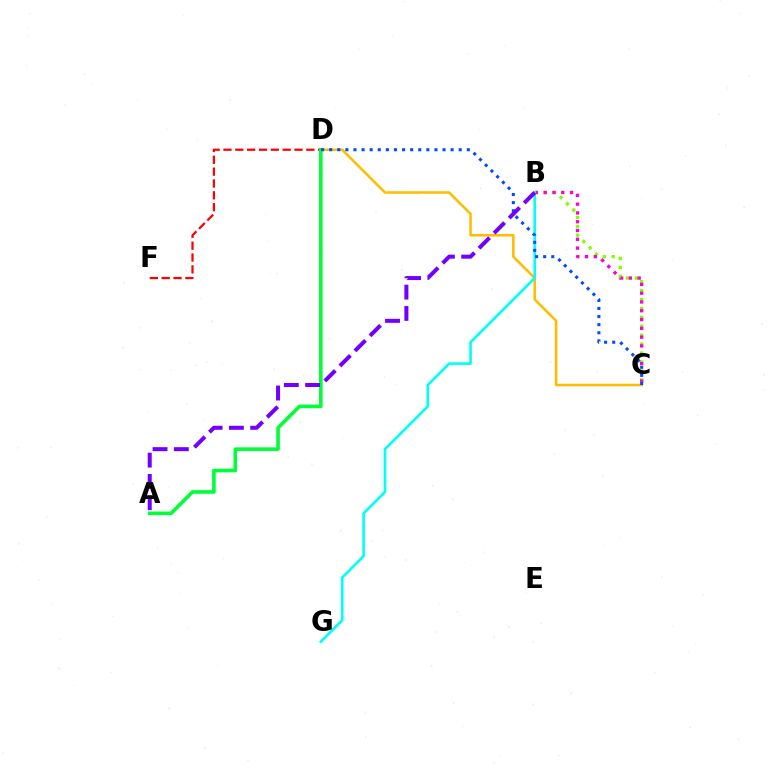{('B', 'C'): [{'color': '#84ff00', 'line_style': 'dotted', 'thickness': 2.42}, {'color': '#ff00cf', 'line_style': 'dotted', 'thickness': 2.39}], ('C', 'D'): [{'color': '#ffbd00', 'line_style': 'solid', 'thickness': 1.84}, {'color': '#004bff', 'line_style': 'dotted', 'thickness': 2.2}], ('D', 'F'): [{'color': '#ff0000', 'line_style': 'dashed', 'thickness': 1.61}], ('A', 'D'): [{'color': '#00ff39', 'line_style': 'solid', 'thickness': 2.6}], ('B', 'G'): [{'color': '#00fff6', 'line_style': 'solid', 'thickness': 1.9}], ('A', 'B'): [{'color': '#7200ff', 'line_style': 'dashed', 'thickness': 2.89}]}